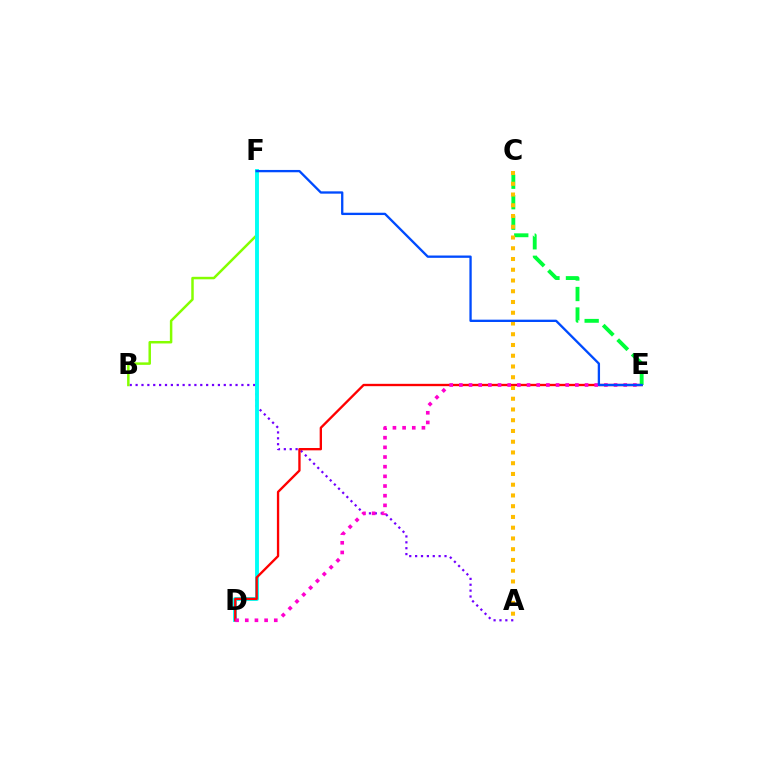{('A', 'B'): [{'color': '#7200ff', 'line_style': 'dotted', 'thickness': 1.6}], ('B', 'F'): [{'color': '#84ff00', 'line_style': 'solid', 'thickness': 1.79}], ('D', 'F'): [{'color': '#00fff6', 'line_style': 'solid', 'thickness': 2.79}], ('D', 'E'): [{'color': '#ff0000', 'line_style': 'solid', 'thickness': 1.69}, {'color': '#ff00cf', 'line_style': 'dotted', 'thickness': 2.63}], ('C', 'E'): [{'color': '#00ff39', 'line_style': 'dashed', 'thickness': 2.78}], ('A', 'C'): [{'color': '#ffbd00', 'line_style': 'dotted', 'thickness': 2.92}], ('E', 'F'): [{'color': '#004bff', 'line_style': 'solid', 'thickness': 1.67}]}